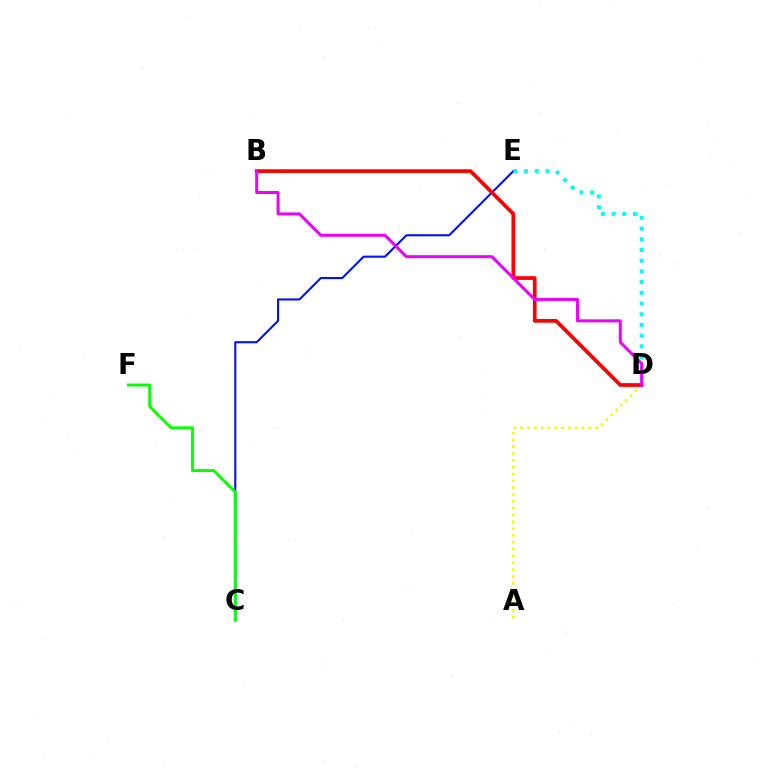{('C', 'E'): [{'color': '#0010ff', 'line_style': 'solid', 'thickness': 1.51}], ('A', 'D'): [{'color': '#fcf500', 'line_style': 'dotted', 'thickness': 1.85}], ('C', 'F'): [{'color': '#08ff00', 'line_style': 'solid', 'thickness': 2.09}], ('B', 'D'): [{'color': '#ff0000', 'line_style': 'solid', 'thickness': 2.68}, {'color': '#ee00ff', 'line_style': 'solid', 'thickness': 2.15}], ('D', 'E'): [{'color': '#00fff6', 'line_style': 'dotted', 'thickness': 2.91}]}